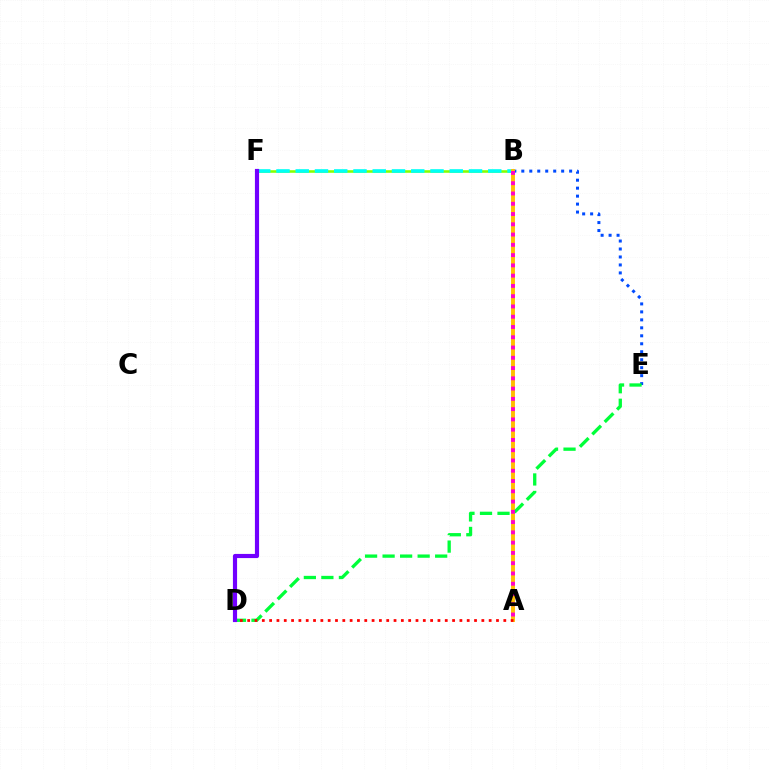{('B', 'F'): [{'color': '#84ff00', 'line_style': 'solid', 'thickness': 1.84}, {'color': '#00fff6', 'line_style': 'dashed', 'thickness': 2.62}], ('B', 'E'): [{'color': '#004bff', 'line_style': 'dotted', 'thickness': 2.17}], ('A', 'B'): [{'color': '#ffbd00', 'line_style': 'solid', 'thickness': 2.81}, {'color': '#ff00cf', 'line_style': 'dotted', 'thickness': 2.79}], ('D', 'E'): [{'color': '#00ff39', 'line_style': 'dashed', 'thickness': 2.38}], ('D', 'F'): [{'color': '#7200ff', 'line_style': 'solid', 'thickness': 2.99}], ('A', 'D'): [{'color': '#ff0000', 'line_style': 'dotted', 'thickness': 1.99}]}